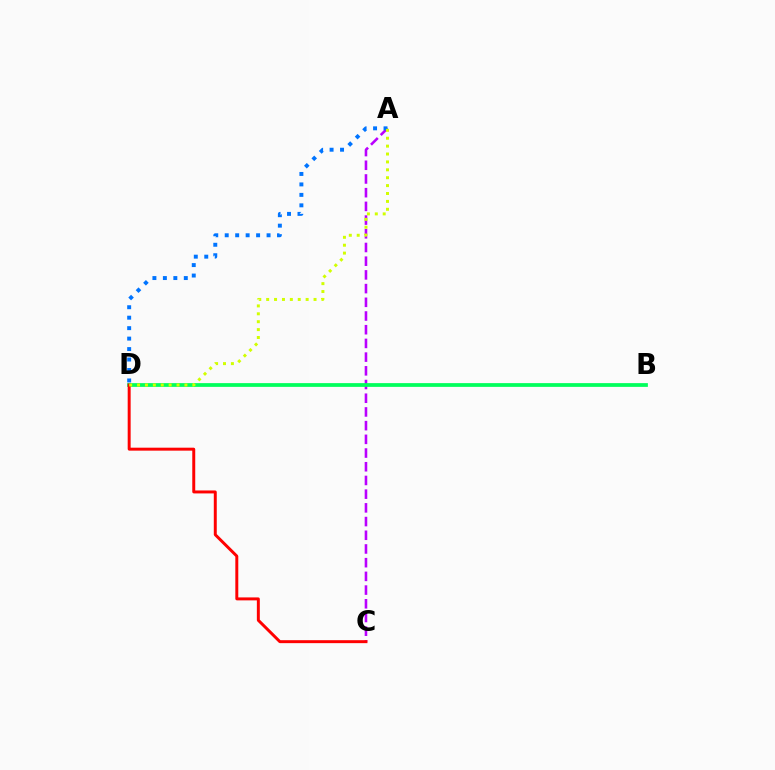{('A', 'C'): [{'color': '#b900ff', 'line_style': 'dashed', 'thickness': 1.86}], ('B', 'D'): [{'color': '#00ff5c', 'line_style': 'solid', 'thickness': 2.7}], ('A', 'D'): [{'color': '#0074ff', 'line_style': 'dotted', 'thickness': 2.84}, {'color': '#d1ff00', 'line_style': 'dotted', 'thickness': 2.15}], ('C', 'D'): [{'color': '#ff0000', 'line_style': 'solid', 'thickness': 2.13}]}